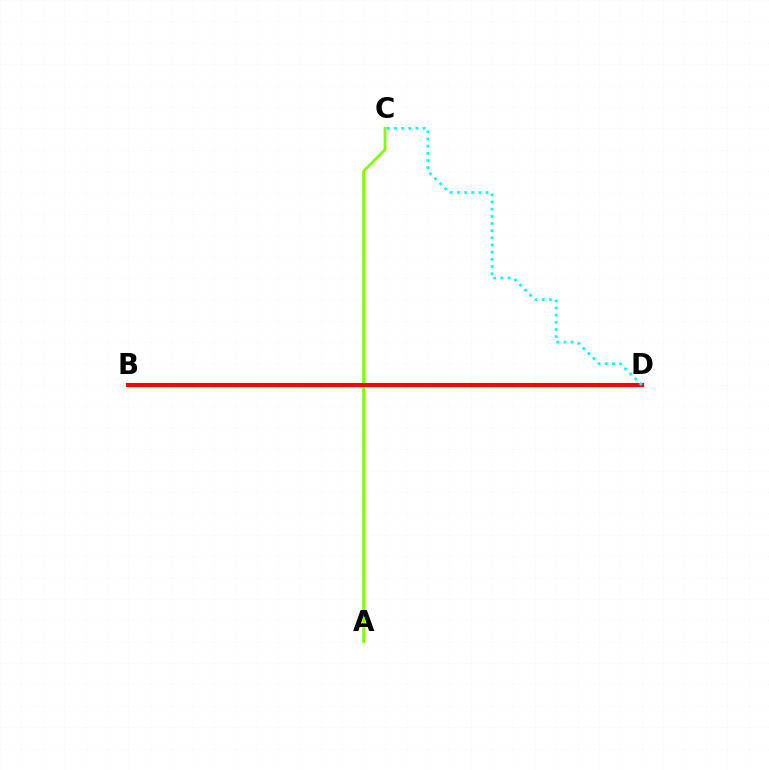{('B', 'D'): [{'color': '#7200ff', 'line_style': 'dotted', 'thickness': 2.86}, {'color': '#ff0000', 'line_style': 'solid', 'thickness': 2.96}], ('A', 'C'): [{'color': '#84ff00', 'line_style': 'solid', 'thickness': 2.02}], ('C', 'D'): [{'color': '#00fff6', 'line_style': 'dotted', 'thickness': 1.95}]}